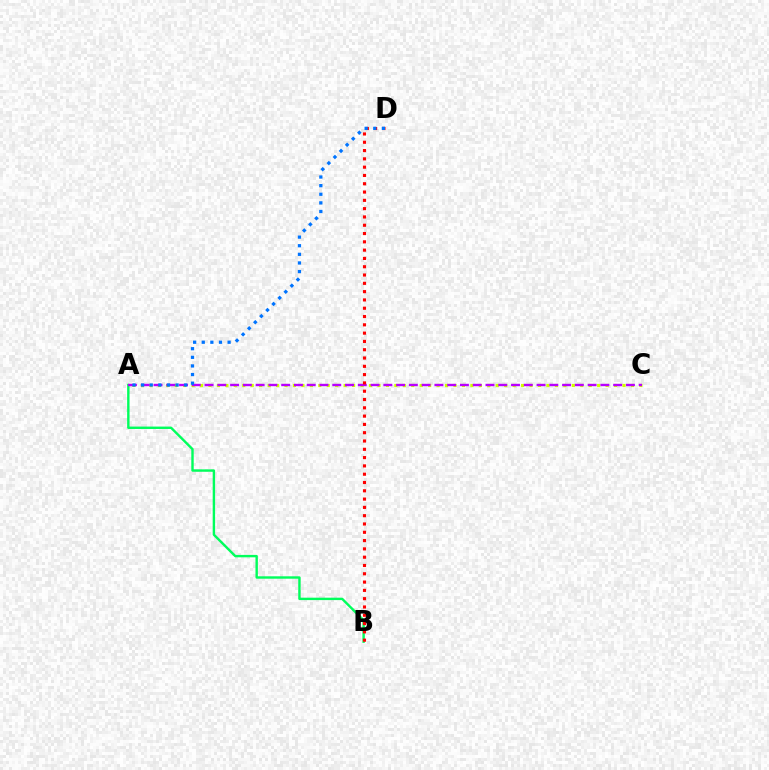{('A', 'C'): [{'color': '#d1ff00', 'line_style': 'dotted', 'thickness': 2.3}, {'color': '#b900ff', 'line_style': 'dashed', 'thickness': 1.73}], ('A', 'B'): [{'color': '#00ff5c', 'line_style': 'solid', 'thickness': 1.73}], ('B', 'D'): [{'color': '#ff0000', 'line_style': 'dotted', 'thickness': 2.25}], ('A', 'D'): [{'color': '#0074ff', 'line_style': 'dotted', 'thickness': 2.34}]}